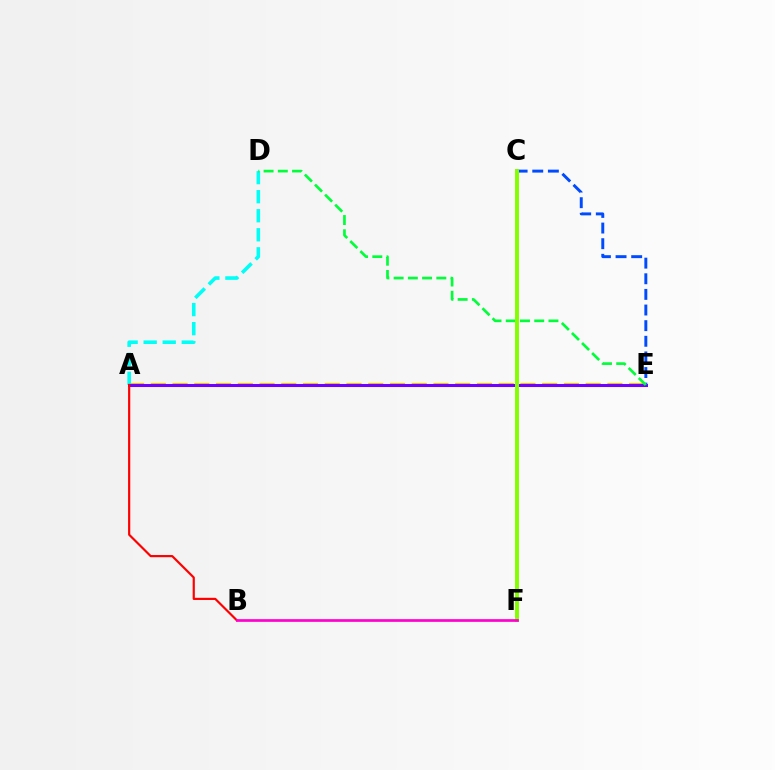{('A', 'E'): [{'color': '#ffbd00', 'line_style': 'dashed', 'thickness': 2.95}, {'color': '#7200ff', 'line_style': 'solid', 'thickness': 2.17}], ('A', 'D'): [{'color': '#00fff6', 'line_style': 'dashed', 'thickness': 2.59}], ('A', 'B'): [{'color': '#ff0000', 'line_style': 'solid', 'thickness': 1.57}], ('C', 'E'): [{'color': '#004bff', 'line_style': 'dashed', 'thickness': 2.12}], ('D', 'E'): [{'color': '#00ff39', 'line_style': 'dashed', 'thickness': 1.93}], ('C', 'F'): [{'color': '#84ff00', 'line_style': 'solid', 'thickness': 2.83}], ('B', 'F'): [{'color': '#ff00cf', 'line_style': 'solid', 'thickness': 1.94}]}